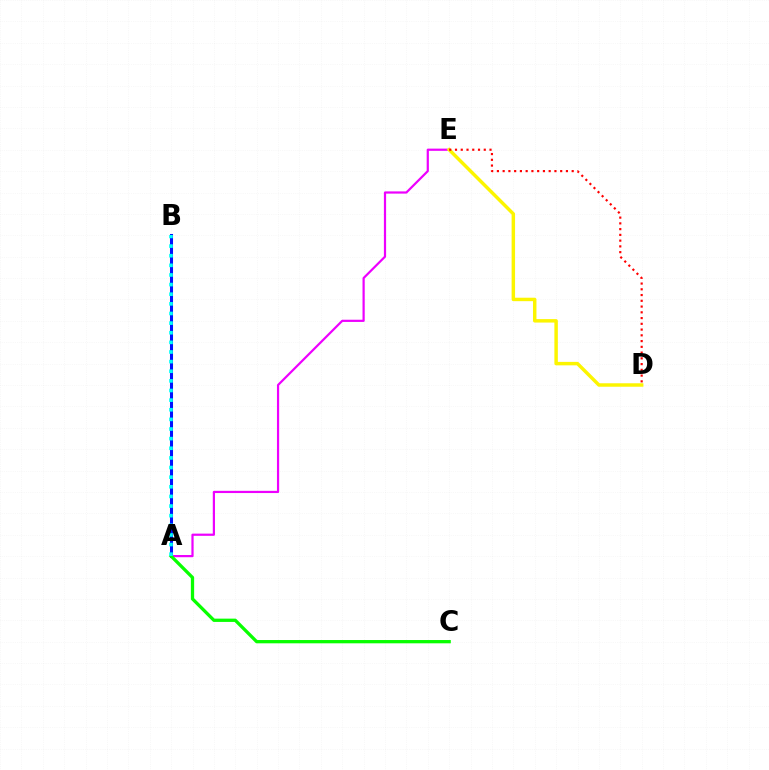{('A', 'B'): [{'color': '#0010ff', 'line_style': 'solid', 'thickness': 2.19}, {'color': '#00fff6', 'line_style': 'dotted', 'thickness': 2.62}], ('A', 'E'): [{'color': '#ee00ff', 'line_style': 'solid', 'thickness': 1.59}], ('A', 'C'): [{'color': '#08ff00', 'line_style': 'solid', 'thickness': 2.36}], ('D', 'E'): [{'color': '#fcf500', 'line_style': 'solid', 'thickness': 2.49}, {'color': '#ff0000', 'line_style': 'dotted', 'thickness': 1.56}]}